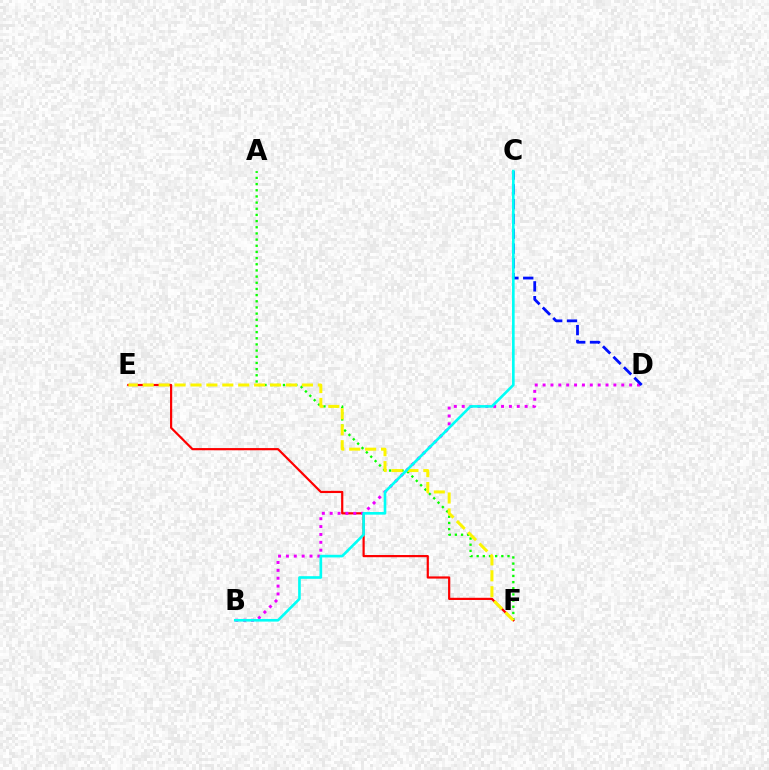{('A', 'F'): [{'color': '#08ff00', 'line_style': 'dotted', 'thickness': 1.68}], ('E', 'F'): [{'color': '#ff0000', 'line_style': 'solid', 'thickness': 1.58}, {'color': '#fcf500', 'line_style': 'dashed', 'thickness': 2.16}], ('B', 'D'): [{'color': '#ee00ff', 'line_style': 'dotted', 'thickness': 2.14}], ('C', 'D'): [{'color': '#0010ff', 'line_style': 'dashed', 'thickness': 2.01}], ('B', 'C'): [{'color': '#00fff6', 'line_style': 'solid', 'thickness': 1.9}]}